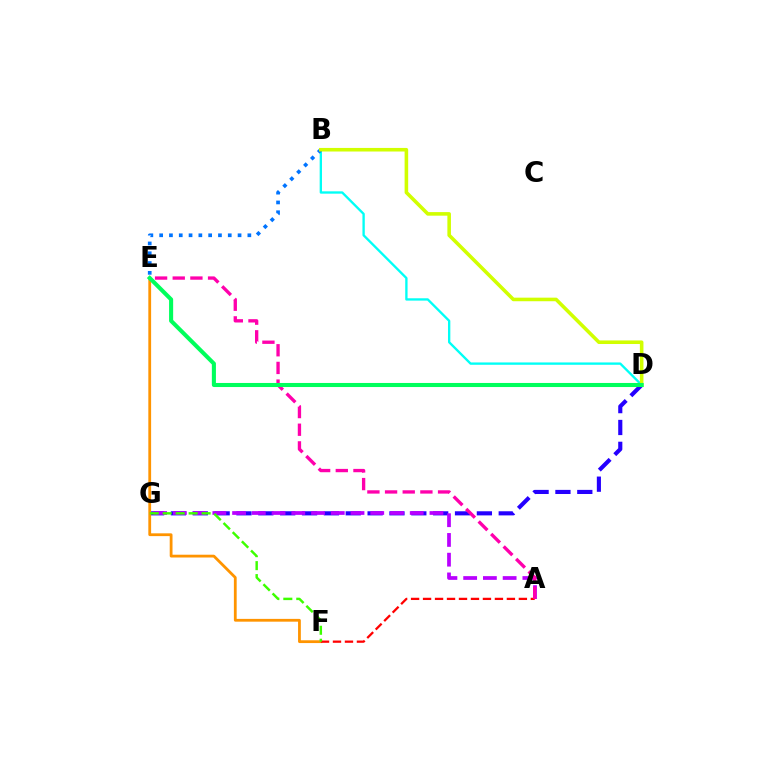{('D', 'G'): [{'color': '#2500ff', 'line_style': 'dashed', 'thickness': 2.97}], ('E', 'F'): [{'color': '#ff9400', 'line_style': 'solid', 'thickness': 2.01}], ('A', 'G'): [{'color': '#b900ff', 'line_style': 'dashed', 'thickness': 2.68}], ('A', 'F'): [{'color': '#ff0000', 'line_style': 'dashed', 'thickness': 1.63}], ('A', 'E'): [{'color': '#ff00ac', 'line_style': 'dashed', 'thickness': 2.4}], ('B', 'D'): [{'color': '#00fff6', 'line_style': 'solid', 'thickness': 1.68}, {'color': '#d1ff00', 'line_style': 'solid', 'thickness': 2.57}], ('B', 'E'): [{'color': '#0074ff', 'line_style': 'dotted', 'thickness': 2.66}], ('D', 'E'): [{'color': '#00ff5c', 'line_style': 'solid', 'thickness': 2.93}], ('F', 'G'): [{'color': '#3dff00', 'line_style': 'dashed', 'thickness': 1.76}]}